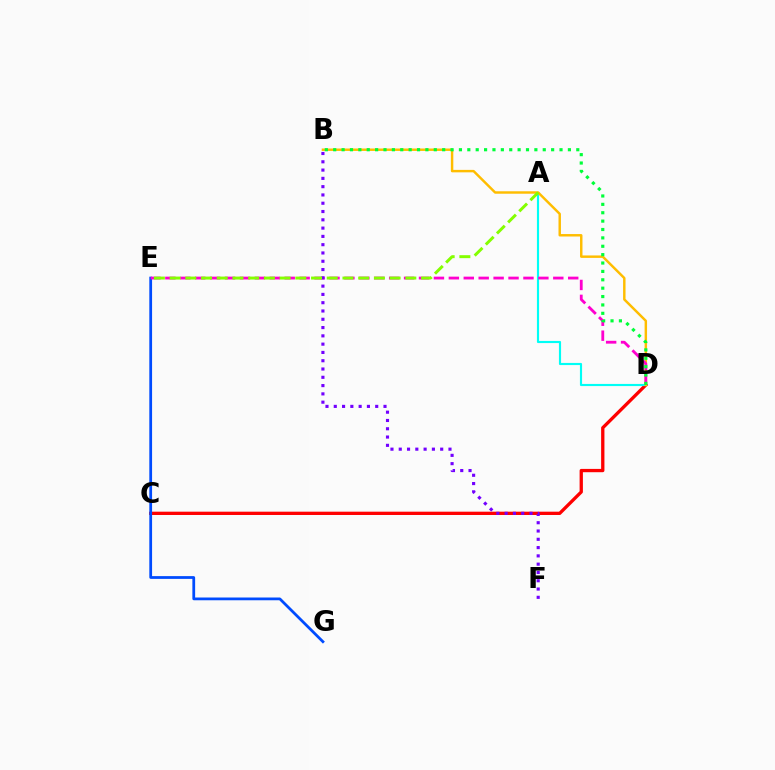{('C', 'D'): [{'color': '#ff0000', 'line_style': 'solid', 'thickness': 2.38}], ('A', 'D'): [{'color': '#00fff6', 'line_style': 'solid', 'thickness': 1.54}], ('E', 'G'): [{'color': '#004bff', 'line_style': 'solid', 'thickness': 1.99}], ('B', 'D'): [{'color': '#ffbd00', 'line_style': 'solid', 'thickness': 1.76}, {'color': '#00ff39', 'line_style': 'dotted', 'thickness': 2.28}], ('D', 'E'): [{'color': '#ff00cf', 'line_style': 'dashed', 'thickness': 2.03}], ('B', 'F'): [{'color': '#7200ff', 'line_style': 'dotted', 'thickness': 2.25}], ('A', 'E'): [{'color': '#84ff00', 'line_style': 'dashed', 'thickness': 2.13}]}